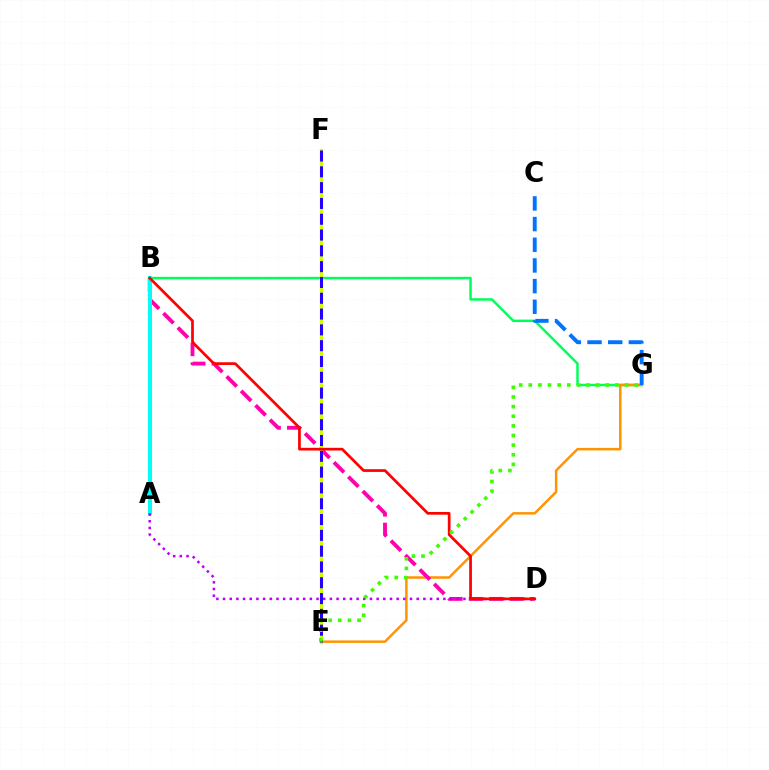{('B', 'G'): [{'color': '#00ff5c', 'line_style': 'solid', 'thickness': 1.79}], ('E', 'G'): [{'color': '#ff9400', 'line_style': 'solid', 'thickness': 1.79}, {'color': '#3dff00', 'line_style': 'dotted', 'thickness': 2.62}], ('C', 'G'): [{'color': '#0074ff', 'line_style': 'dashed', 'thickness': 2.81}], ('B', 'D'): [{'color': '#ff00ac', 'line_style': 'dashed', 'thickness': 2.77}, {'color': '#ff0000', 'line_style': 'solid', 'thickness': 1.95}], ('E', 'F'): [{'color': '#d1ff00', 'line_style': 'solid', 'thickness': 2.37}, {'color': '#2500ff', 'line_style': 'dashed', 'thickness': 2.15}], ('A', 'B'): [{'color': '#00fff6', 'line_style': 'solid', 'thickness': 2.9}], ('A', 'D'): [{'color': '#b900ff', 'line_style': 'dotted', 'thickness': 1.81}]}